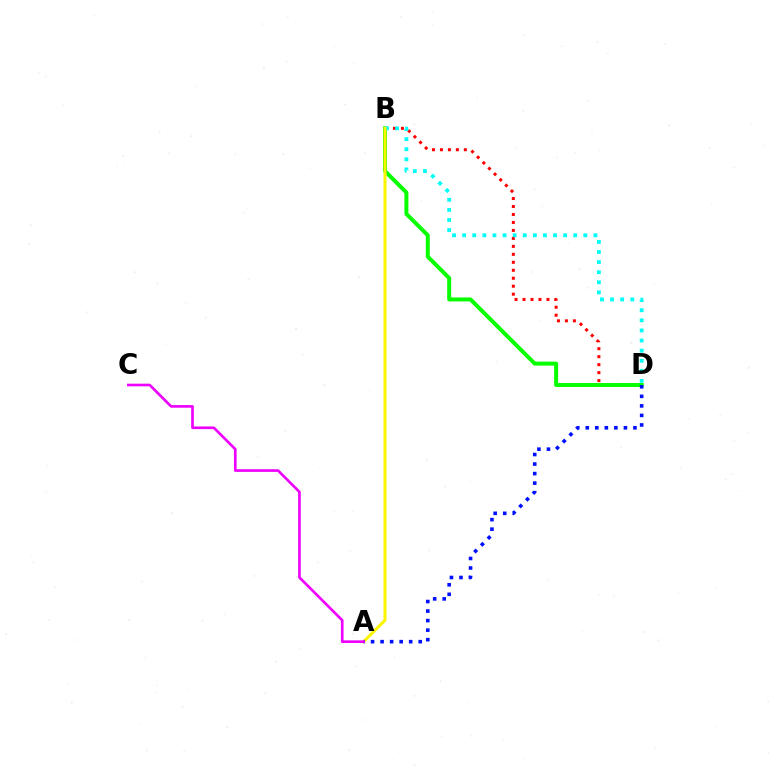{('B', 'D'): [{'color': '#ff0000', 'line_style': 'dotted', 'thickness': 2.17}, {'color': '#08ff00', 'line_style': 'solid', 'thickness': 2.86}, {'color': '#00fff6', 'line_style': 'dotted', 'thickness': 2.74}], ('A', 'B'): [{'color': '#fcf500', 'line_style': 'solid', 'thickness': 2.17}], ('A', 'D'): [{'color': '#0010ff', 'line_style': 'dotted', 'thickness': 2.59}], ('A', 'C'): [{'color': '#ee00ff', 'line_style': 'solid', 'thickness': 1.91}]}